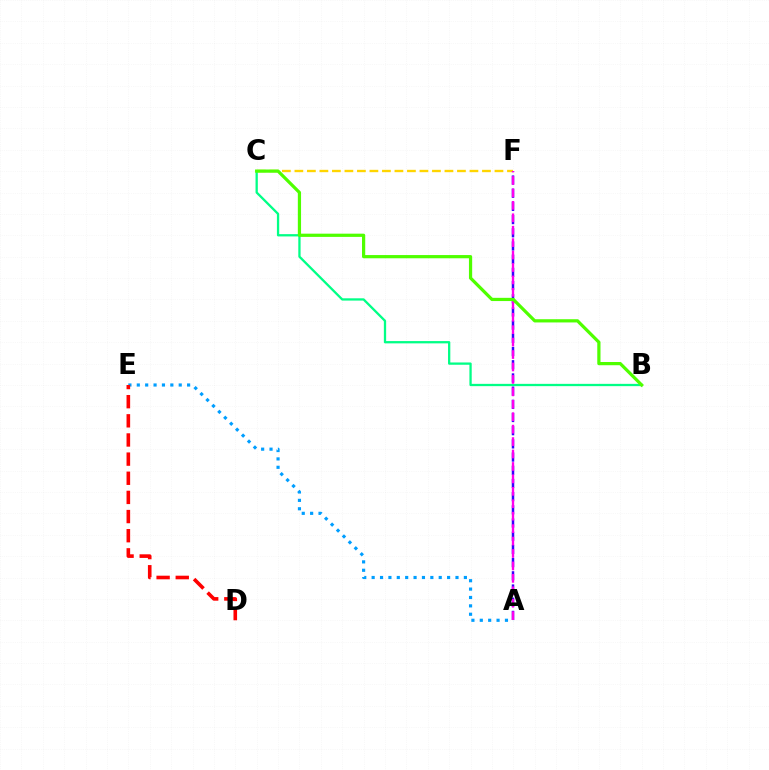{('A', 'E'): [{'color': '#009eff', 'line_style': 'dotted', 'thickness': 2.28}], ('D', 'E'): [{'color': '#ff0000', 'line_style': 'dashed', 'thickness': 2.6}], ('A', 'F'): [{'color': '#3700ff', 'line_style': 'dashed', 'thickness': 1.79}, {'color': '#ff00ed', 'line_style': 'dashed', 'thickness': 1.69}], ('C', 'F'): [{'color': '#ffd500', 'line_style': 'dashed', 'thickness': 1.7}], ('B', 'C'): [{'color': '#00ff86', 'line_style': 'solid', 'thickness': 1.65}, {'color': '#4fff00', 'line_style': 'solid', 'thickness': 2.32}]}